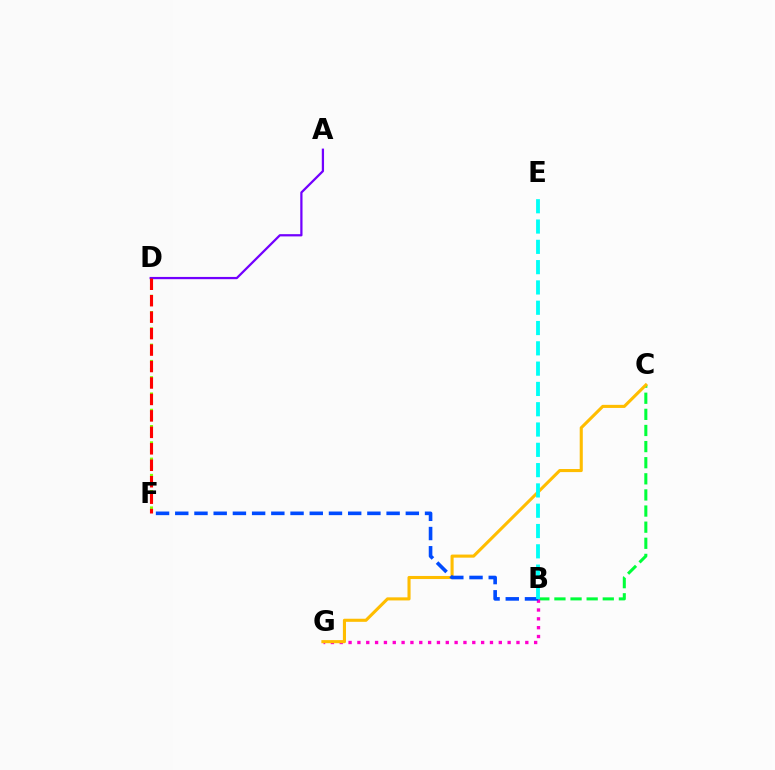{('D', 'F'): [{'color': '#84ff00', 'line_style': 'dotted', 'thickness': 2.21}, {'color': '#ff0000', 'line_style': 'dashed', 'thickness': 2.24}], ('B', 'C'): [{'color': '#00ff39', 'line_style': 'dashed', 'thickness': 2.19}], ('B', 'G'): [{'color': '#ff00cf', 'line_style': 'dotted', 'thickness': 2.4}], ('C', 'G'): [{'color': '#ffbd00', 'line_style': 'solid', 'thickness': 2.22}], ('A', 'D'): [{'color': '#7200ff', 'line_style': 'solid', 'thickness': 1.62}], ('B', 'F'): [{'color': '#004bff', 'line_style': 'dashed', 'thickness': 2.61}], ('B', 'E'): [{'color': '#00fff6', 'line_style': 'dashed', 'thickness': 2.76}]}